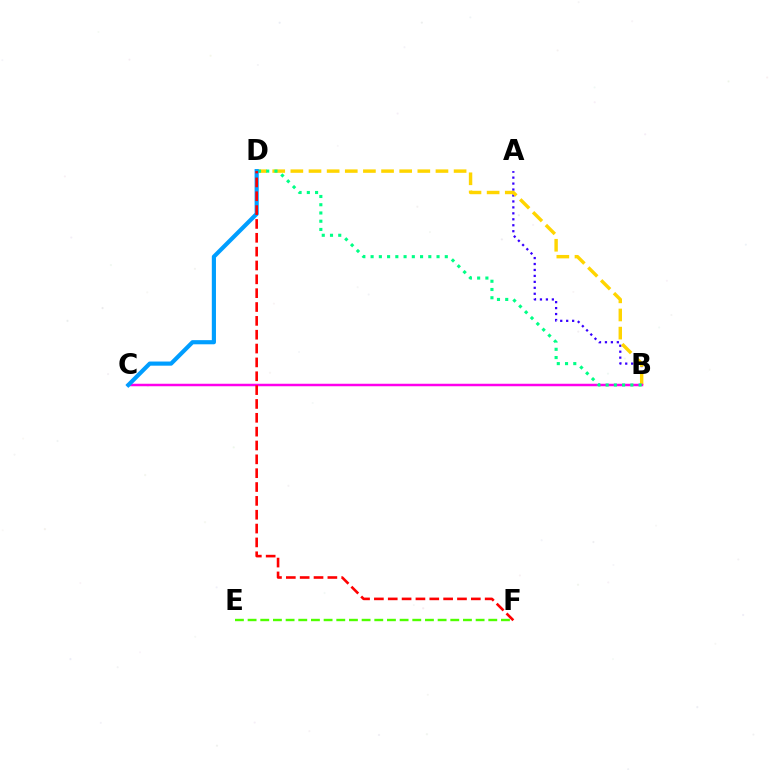{('A', 'B'): [{'color': '#3700ff', 'line_style': 'dotted', 'thickness': 1.62}], ('B', 'D'): [{'color': '#ffd500', 'line_style': 'dashed', 'thickness': 2.46}, {'color': '#00ff86', 'line_style': 'dotted', 'thickness': 2.24}], ('B', 'C'): [{'color': '#ff00ed', 'line_style': 'solid', 'thickness': 1.79}], ('E', 'F'): [{'color': '#4fff00', 'line_style': 'dashed', 'thickness': 1.72}], ('C', 'D'): [{'color': '#009eff', 'line_style': 'solid', 'thickness': 2.99}], ('D', 'F'): [{'color': '#ff0000', 'line_style': 'dashed', 'thickness': 1.88}]}